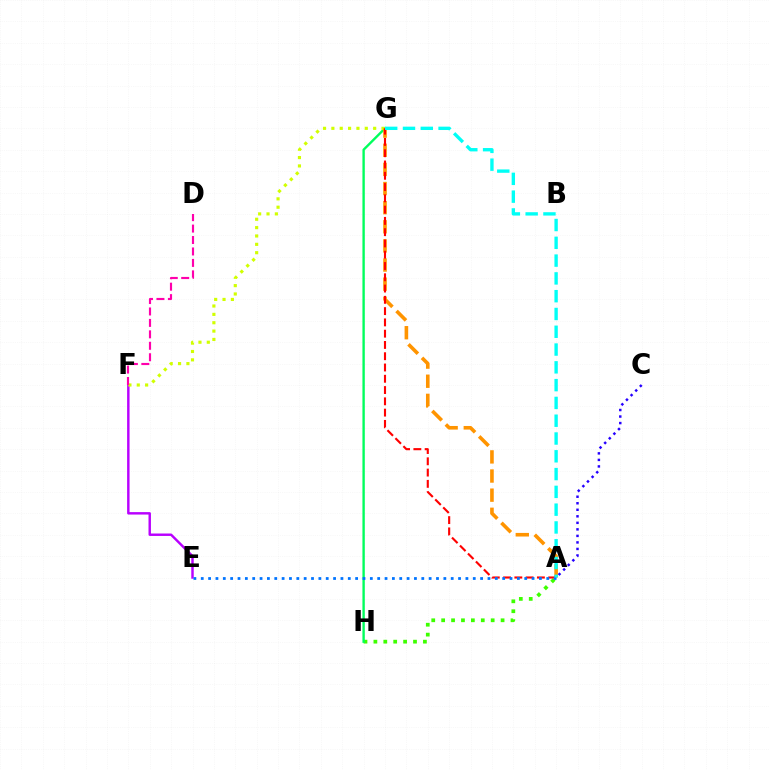{('A', 'H'): [{'color': '#3dff00', 'line_style': 'dotted', 'thickness': 2.69}], ('E', 'F'): [{'color': '#b900ff', 'line_style': 'solid', 'thickness': 1.75}], ('G', 'H'): [{'color': '#00ff5c', 'line_style': 'solid', 'thickness': 1.71}], ('F', 'G'): [{'color': '#d1ff00', 'line_style': 'dotted', 'thickness': 2.27}], ('A', 'G'): [{'color': '#ff9400', 'line_style': 'dashed', 'thickness': 2.6}, {'color': '#ff0000', 'line_style': 'dashed', 'thickness': 1.53}, {'color': '#00fff6', 'line_style': 'dashed', 'thickness': 2.42}], ('A', 'E'): [{'color': '#0074ff', 'line_style': 'dotted', 'thickness': 2.0}], ('A', 'C'): [{'color': '#2500ff', 'line_style': 'dotted', 'thickness': 1.77}], ('D', 'F'): [{'color': '#ff00ac', 'line_style': 'dashed', 'thickness': 1.55}]}